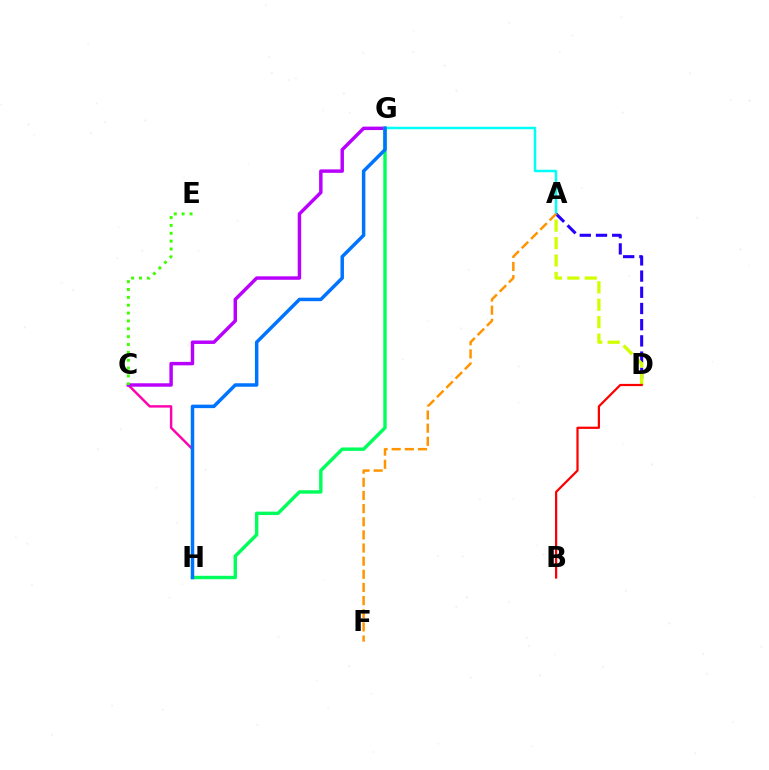{('C', 'H'): [{'color': '#ff00ac', 'line_style': 'solid', 'thickness': 1.75}], ('C', 'G'): [{'color': '#b900ff', 'line_style': 'solid', 'thickness': 2.48}], ('G', 'H'): [{'color': '#00ff5c', 'line_style': 'solid', 'thickness': 2.46}, {'color': '#0074ff', 'line_style': 'solid', 'thickness': 2.51}], ('A', 'G'): [{'color': '#00fff6', 'line_style': 'solid', 'thickness': 1.79}], ('A', 'D'): [{'color': '#2500ff', 'line_style': 'dashed', 'thickness': 2.2}, {'color': '#d1ff00', 'line_style': 'dashed', 'thickness': 2.36}], ('A', 'F'): [{'color': '#ff9400', 'line_style': 'dashed', 'thickness': 1.79}], ('B', 'D'): [{'color': '#ff0000', 'line_style': 'solid', 'thickness': 1.6}], ('C', 'E'): [{'color': '#3dff00', 'line_style': 'dotted', 'thickness': 2.14}]}